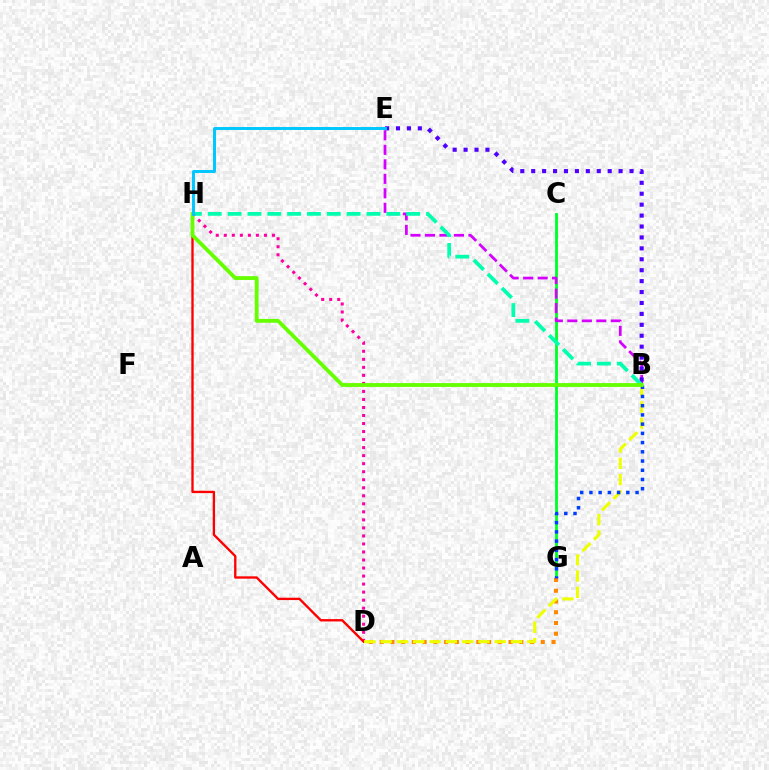{('C', 'G'): [{'color': '#00ff27', 'line_style': 'solid', 'thickness': 2.03}], ('B', 'E'): [{'color': '#d600ff', 'line_style': 'dashed', 'thickness': 1.97}, {'color': '#4f00ff', 'line_style': 'dotted', 'thickness': 2.97}], ('B', 'H'): [{'color': '#00ffaf', 'line_style': 'dashed', 'thickness': 2.7}, {'color': '#66ff00', 'line_style': 'solid', 'thickness': 2.76}], ('D', 'H'): [{'color': '#ff00a0', 'line_style': 'dotted', 'thickness': 2.18}, {'color': '#ff0000', 'line_style': 'solid', 'thickness': 1.69}], ('D', 'G'): [{'color': '#ff8800', 'line_style': 'dotted', 'thickness': 2.92}], ('B', 'D'): [{'color': '#eeff00', 'line_style': 'dashed', 'thickness': 2.21}], ('B', 'G'): [{'color': '#003fff', 'line_style': 'dotted', 'thickness': 2.51}], ('E', 'H'): [{'color': '#00c7ff', 'line_style': 'solid', 'thickness': 2.11}]}